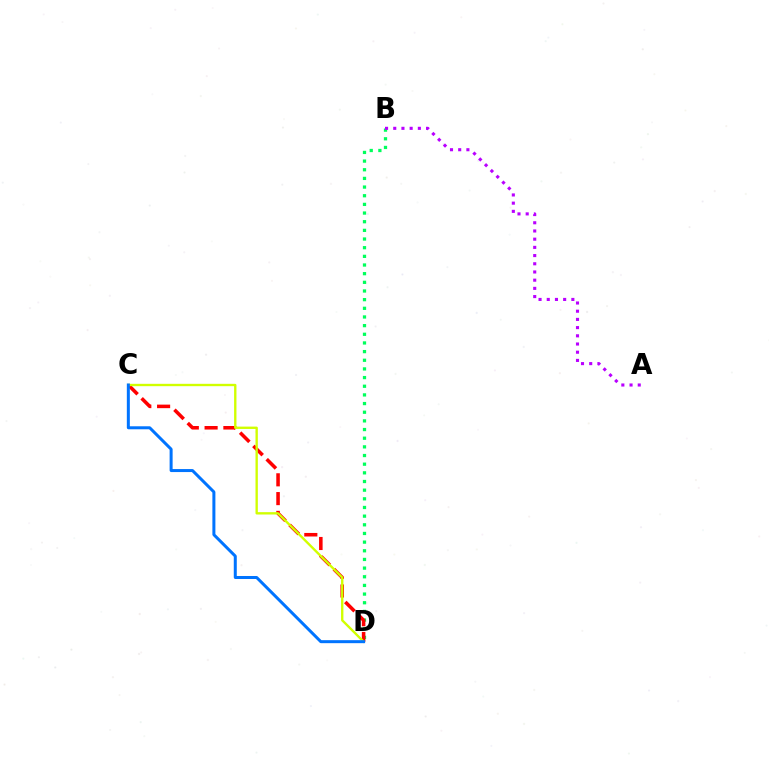{('B', 'D'): [{'color': '#00ff5c', 'line_style': 'dotted', 'thickness': 2.35}], ('C', 'D'): [{'color': '#ff0000', 'line_style': 'dashed', 'thickness': 2.55}, {'color': '#d1ff00', 'line_style': 'solid', 'thickness': 1.7}, {'color': '#0074ff', 'line_style': 'solid', 'thickness': 2.16}], ('A', 'B'): [{'color': '#b900ff', 'line_style': 'dotted', 'thickness': 2.23}]}